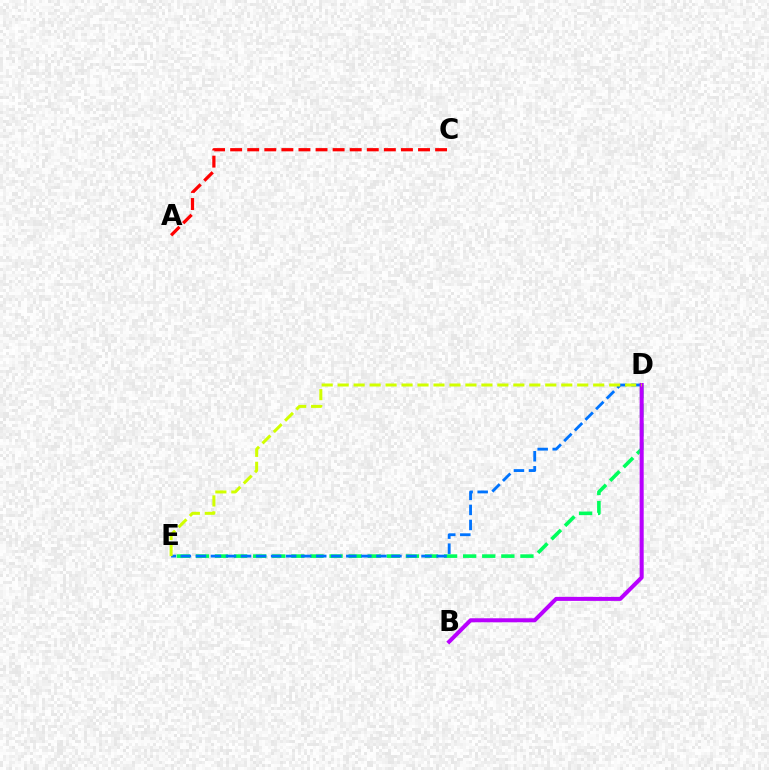{('D', 'E'): [{'color': '#00ff5c', 'line_style': 'dashed', 'thickness': 2.59}, {'color': '#0074ff', 'line_style': 'dashed', 'thickness': 2.04}, {'color': '#d1ff00', 'line_style': 'dashed', 'thickness': 2.17}], ('B', 'D'): [{'color': '#b900ff', 'line_style': 'solid', 'thickness': 2.89}], ('A', 'C'): [{'color': '#ff0000', 'line_style': 'dashed', 'thickness': 2.32}]}